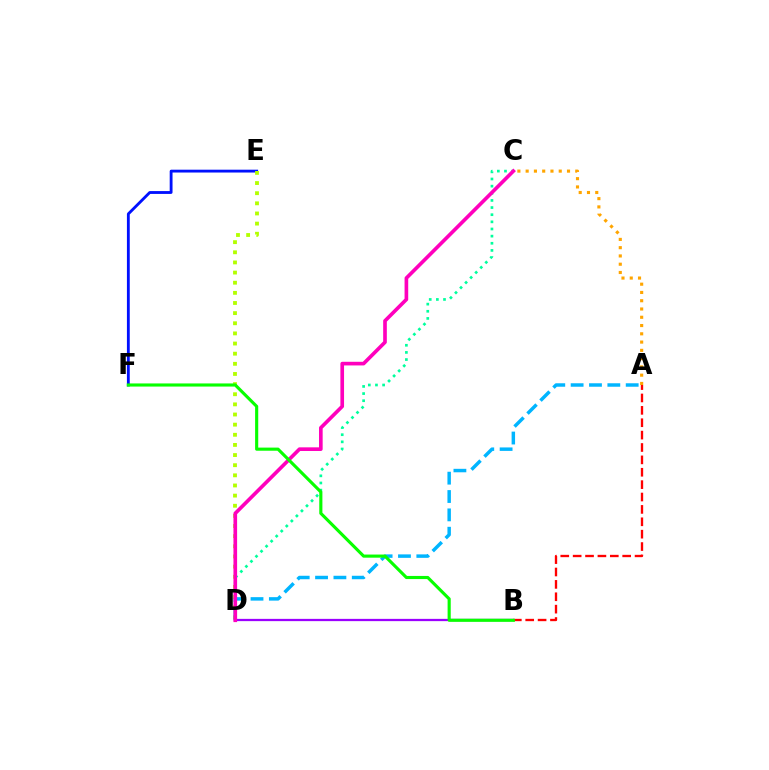{('A', 'B'): [{'color': '#ff0000', 'line_style': 'dashed', 'thickness': 1.68}], ('C', 'D'): [{'color': '#00ff9d', 'line_style': 'dotted', 'thickness': 1.94}, {'color': '#ff00bd', 'line_style': 'solid', 'thickness': 2.63}], ('E', 'F'): [{'color': '#0010ff', 'line_style': 'solid', 'thickness': 2.04}], ('A', 'C'): [{'color': '#ffa500', 'line_style': 'dotted', 'thickness': 2.25}], ('D', 'E'): [{'color': '#b3ff00', 'line_style': 'dotted', 'thickness': 2.75}], ('A', 'D'): [{'color': '#00b5ff', 'line_style': 'dashed', 'thickness': 2.49}], ('B', 'D'): [{'color': '#9b00ff', 'line_style': 'solid', 'thickness': 1.63}], ('B', 'F'): [{'color': '#08ff00', 'line_style': 'solid', 'thickness': 2.25}]}